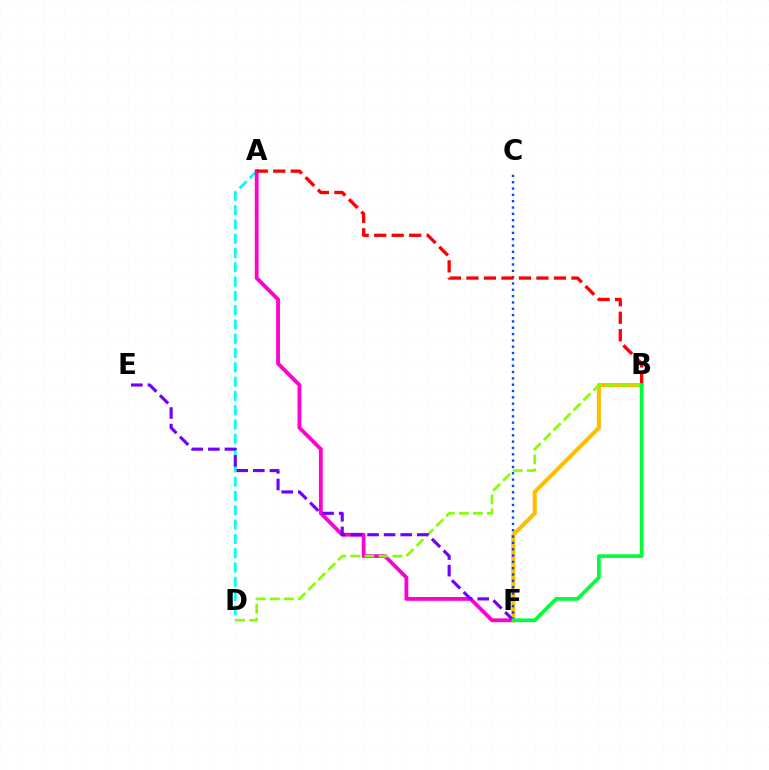{('B', 'F'): [{'color': '#ffbd00', 'line_style': 'solid', 'thickness': 2.92}, {'color': '#00ff39', 'line_style': 'solid', 'thickness': 2.65}], ('C', 'F'): [{'color': '#004bff', 'line_style': 'dotted', 'thickness': 1.72}], ('A', 'D'): [{'color': '#00fff6', 'line_style': 'dashed', 'thickness': 1.94}], ('A', 'F'): [{'color': '#ff00cf', 'line_style': 'solid', 'thickness': 2.74}], ('B', 'D'): [{'color': '#84ff00', 'line_style': 'dashed', 'thickness': 1.91}], ('E', 'F'): [{'color': '#7200ff', 'line_style': 'dashed', 'thickness': 2.25}], ('A', 'B'): [{'color': '#ff0000', 'line_style': 'dashed', 'thickness': 2.38}]}